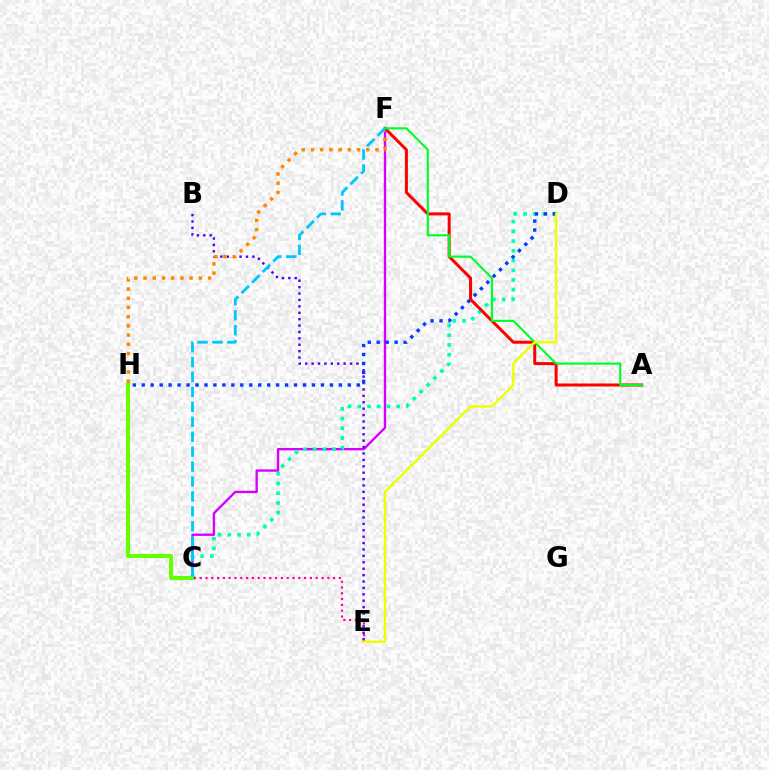{('C', 'F'): [{'color': '#d600ff', 'line_style': 'solid', 'thickness': 1.69}, {'color': '#00c7ff', 'line_style': 'dashed', 'thickness': 2.03}], ('C', 'H'): [{'color': '#66ff00', 'line_style': 'solid', 'thickness': 2.92}], ('C', 'D'): [{'color': '#00ffaf', 'line_style': 'dotted', 'thickness': 2.64}], ('B', 'E'): [{'color': '#4f00ff', 'line_style': 'dotted', 'thickness': 1.74}], ('C', 'E'): [{'color': '#ff00a0', 'line_style': 'dotted', 'thickness': 1.58}], ('F', 'H'): [{'color': '#ff8800', 'line_style': 'dotted', 'thickness': 2.51}], ('D', 'H'): [{'color': '#003fff', 'line_style': 'dotted', 'thickness': 2.43}], ('A', 'F'): [{'color': '#ff0000', 'line_style': 'solid', 'thickness': 2.17}, {'color': '#00ff27', 'line_style': 'solid', 'thickness': 1.55}], ('D', 'E'): [{'color': '#eeff00', 'line_style': 'solid', 'thickness': 1.73}]}